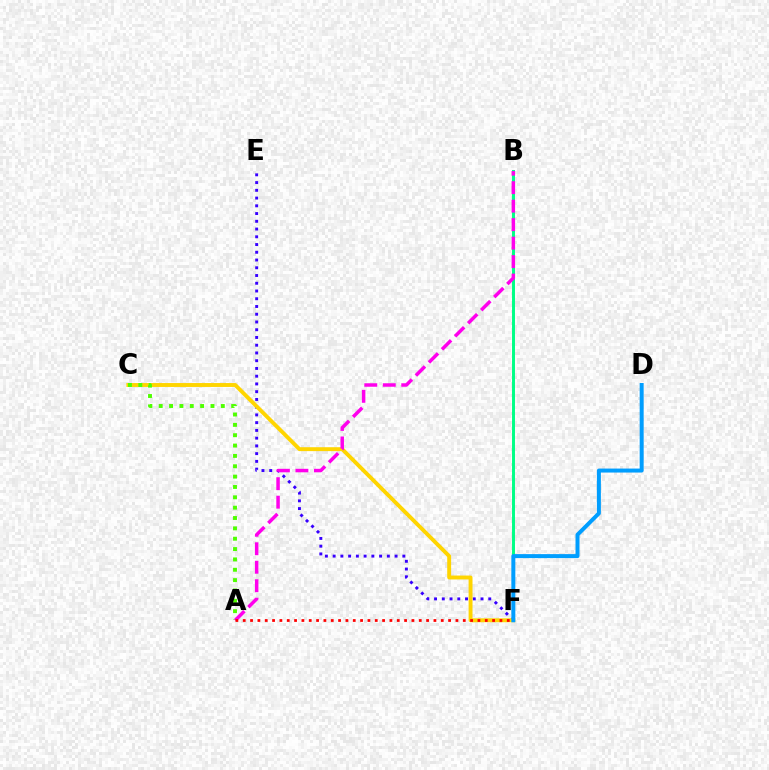{('E', 'F'): [{'color': '#3700ff', 'line_style': 'dotted', 'thickness': 2.1}], ('C', 'F'): [{'color': '#ffd500', 'line_style': 'solid', 'thickness': 2.81}], ('A', 'C'): [{'color': '#4fff00', 'line_style': 'dotted', 'thickness': 2.81}], ('B', 'F'): [{'color': '#00ff86', 'line_style': 'solid', 'thickness': 2.13}], ('A', 'B'): [{'color': '#ff00ed', 'line_style': 'dashed', 'thickness': 2.51}], ('A', 'F'): [{'color': '#ff0000', 'line_style': 'dotted', 'thickness': 1.99}], ('D', 'F'): [{'color': '#009eff', 'line_style': 'solid', 'thickness': 2.87}]}